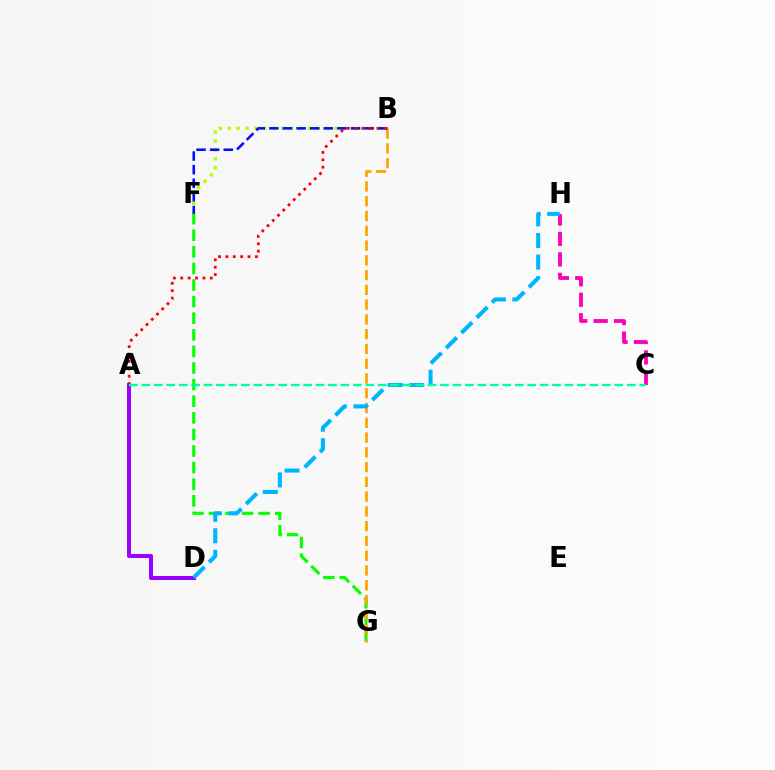{('F', 'G'): [{'color': '#08ff00', 'line_style': 'dashed', 'thickness': 2.25}], ('B', 'F'): [{'color': '#b3ff00', 'line_style': 'dotted', 'thickness': 2.42}, {'color': '#0010ff', 'line_style': 'dashed', 'thickness': 1.85}], ('B', 'G'): [{'color': '#ffa500', 'line_style': 'dashed', 'thickness': 2.01}], ('A', 'D'): [{'color': '#9b00ff', 'line_style': 'solid', 'thickness': 2.87}], ('C', 'H'): [{'color': '#ff00bd', 'line_style': 'dashed', 'thickness': 2.78}], ('D', 'H'): [{'color': '#00b5ff', 'line_style': 'dashed', 'thickness': 2.93}], ('A', 'B'): [{'color': '#ff0000', 'line_style': 'dotted', 'thickness': 2.01}], ('A', 'C'): [{'color': '#00ff9d', 'line_style': 'dashed', 'thickness': 1.69}]}